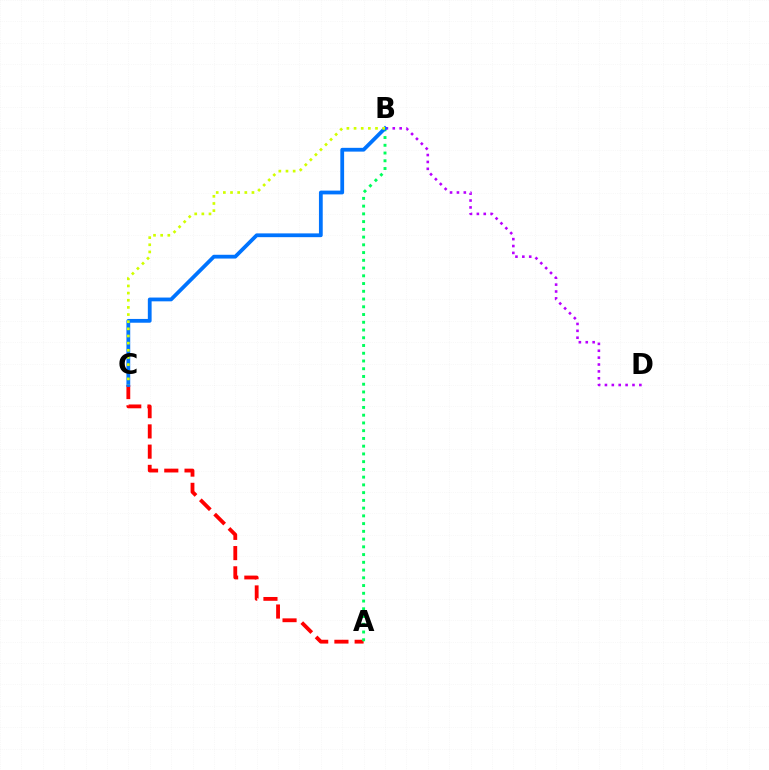{('A', 'C'): [{'color': '#ff0000', 'line_style': 'dashed', 'thickness': 2.75}], ('A', 'B'): [{'color': '#00ff5c', 'line_style': 'dotted', 'thickness': 2.1}], ('B', 'D'): [{'color': '#b900ff', 'line_style': 'dotted', 'thickness': 1.87}], ('B', 'C'): [{'color': '#0074ff', 'line_style': 'solid', 'thickness': 2.72}, {'color': '#d1ff00', 'line_style': 'dotted', 'thickness': 1.94}]}